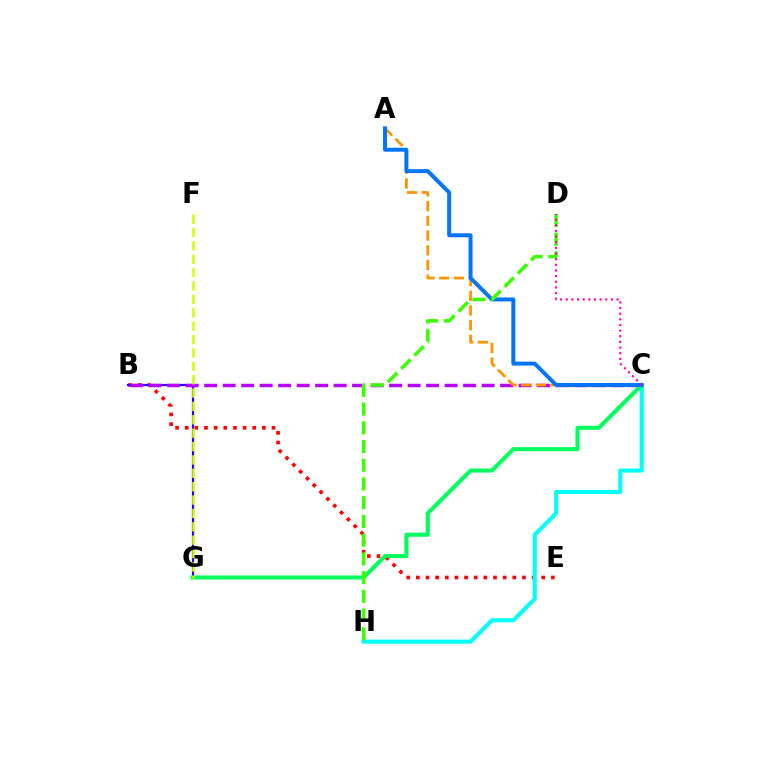{('B', 'E'): [{'color': '#ff0000', 'line_style': 'dotted', 'thickness': 2.62}], ('B', 'G'): [{'color': '#2500ff', 'line_style': 'solid', 'thickness': 1.58}], ('C', 'H'): [{'color': '#00fff6', 'line_style': 'solid', 'thickness': 2.94}], ('B', 'C'): [{'color': '#b900ff', 'line_style': 'dashed', 'thickness': 2.51}], ('A', 'C'): [{'color': '#ff9400', 'line_style': 'dashed', 'thickness': 2.0}, {'color': '#0074ff', 'line_style': 'solid', 'thickness': 2.85}], ('C', 'G'): [{'color': '#00ff5c', 'line_style': 'solid', 'thickness': 2.92}], ('D', 'H'): [{'color': '#3dff00', 'line_style': 'dashed', 'thickness': 2.54}], ('F', 'G'): [{'color': '#d1ff00', 'line_style': 'dashed', 'thickness': 1.82}], ('C', 'D'): [{'color': '#ff00ac', 'line_style': 'dotted', 'thickness': 1.54}]}